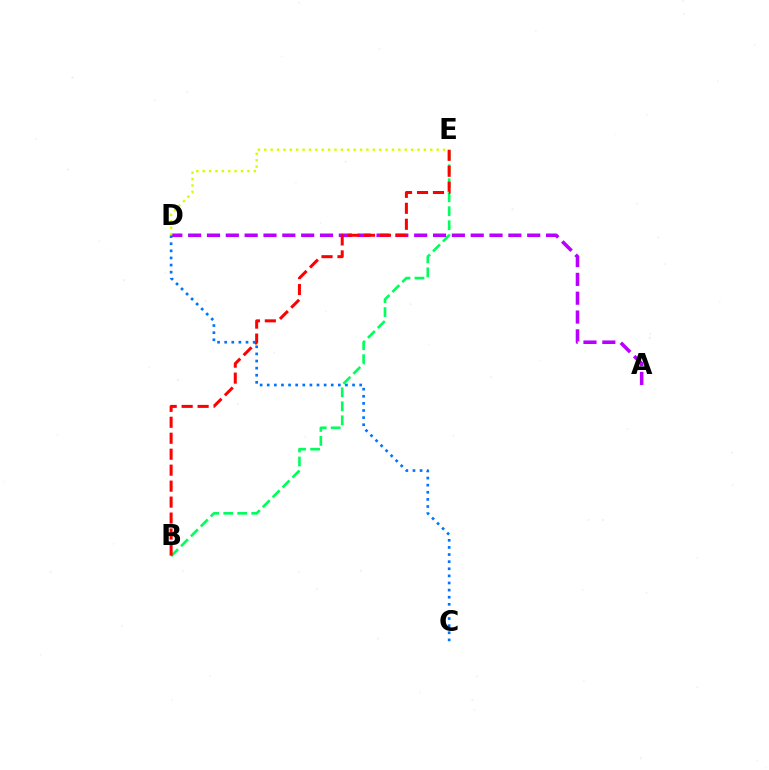{('B', 'E'): [{'color': '#00ff5c', 'line_style': 'dashed', 'thickness': 1.9}, {'color': '#ff0000', 'line_style': 'dashed', 'thickness': 2.17}], ('A', 'D'): [{'color': '#b900ff', 'line_style': 'dashed', 'thickness': 2.56}], ('C', 'D'): [{'color': '#0074ff', 'line_style': 'dotted', 'thickness': 1.93}], ('D', 'E'): [{'color': '#d1ff00', 'line_style': 'dotted', 'thickness': 1.73}]}